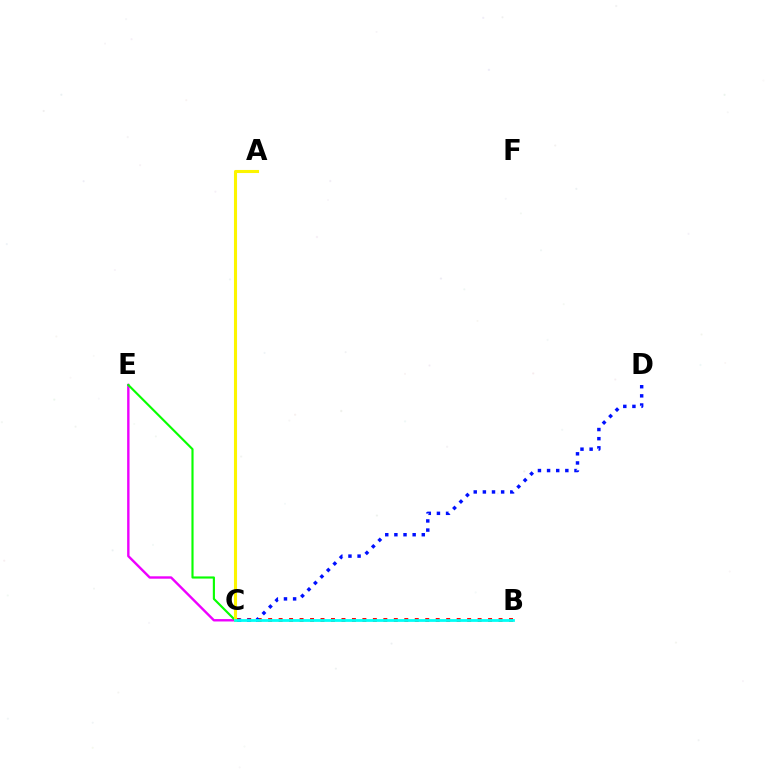{('C', 'E'): [{'color': '#ee00ff', 'line_style': 'solid', 'thickness': 1.72}, {'color': '#08ff00', 'line_style': 'solid', 'thickness': 1.54}], ('B', 'C'): [{'color': '#ff0000', 'line_style': 'dotted', 'thickness': 2.85}, {'color': '#00fff6', 'line_style': 'solid', 'thickness': 1.99}], ('A', 'C'): [{'color': '#fcf500', 'line_style': 'solid', 'thickness': 2.21}], ('C', 'D'): [{'color': '#0010ff', 'line_style': 'dotted', 'thickness': 2.48}]}